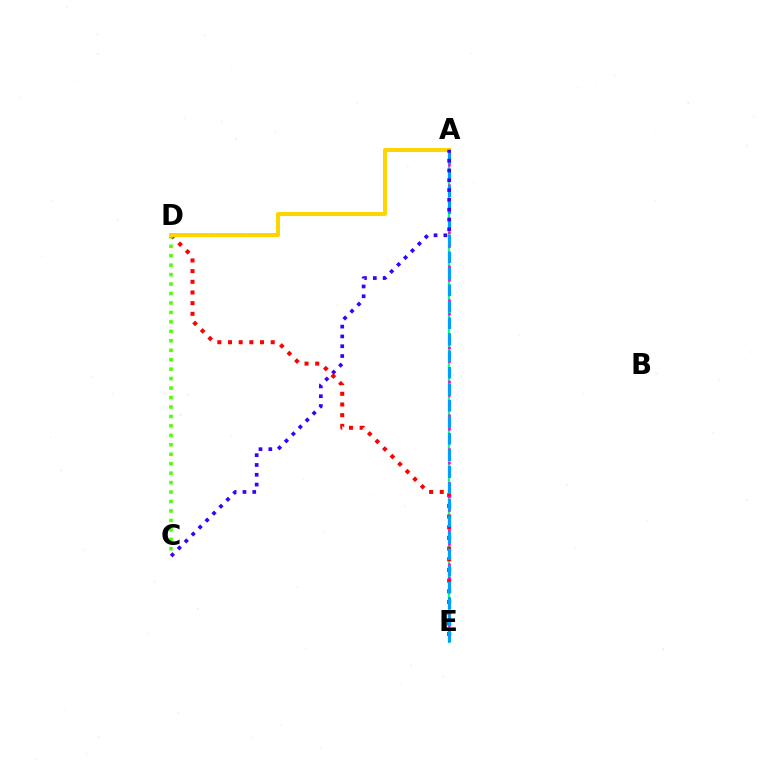{('A', 'E'): [{'color': '#00ff86', 'line_style': 'solid', 'thickness': 1.59}, {'color': '#ff00ed', 'line_style': 'dotted', 'thickness': 1.84}, {'color': '#009eff', 'line_style': 'dashed', 'thickness': 2.24}], ('D', 'E'): [{'color': '#ff0000', 'line_style': 'dotted', 'thickness': 2.9}], ('C', 'D'): [{'color': '#4fff00', 'line_style': 'dotted', 'thickness': 2.57}], ('A', 'D'): [{'color': '#ffd500', 'line_style': 'solid', 'thickness': 2.88}], ('A', 'C'): [{'color': '#3700ff', 'line_style': 'dotted', 'thickness': 2.66}]}